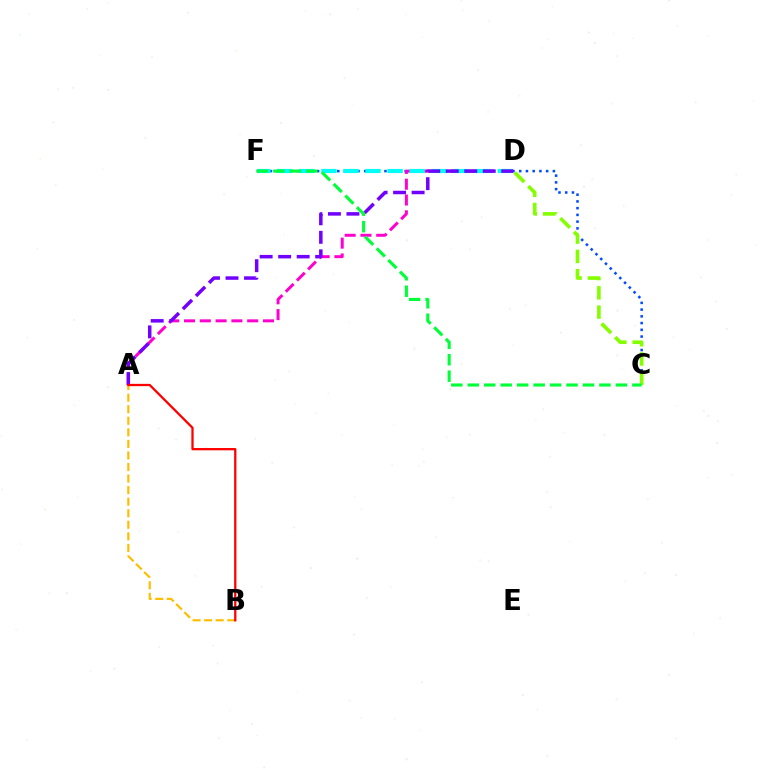{('C', 'F'): [{'color': '#004bff', 'line_style': 'dotted', 'thickness': 1.83}, {'color': '#00ff39', 'line_style': 'dashed', 'thickness': 2.24}], ('A', 'D'): [{'color': '#ff00cf', 'line_style': 'dashed', 'thickness': 2.15}, {'color': '#7200ff', 'line_style': 'dashed', 'thickness': 2.51}], ('D', 'F'): [{'color': '#00fff6', 'line_style': 'dashed', 'thickness': 3.0}], ('A', 'B'): [{'color': '#ffbd00', 'line_style': 'dashed', 'thickness': 1.57}, {'color': '#ff0000', 'line_style': 'solid', 'thickness': 1.64}], ('C', 'D'): [{'color': '#84ff00', 'line_style': 'dashed', 'thickness': 2.62}]}